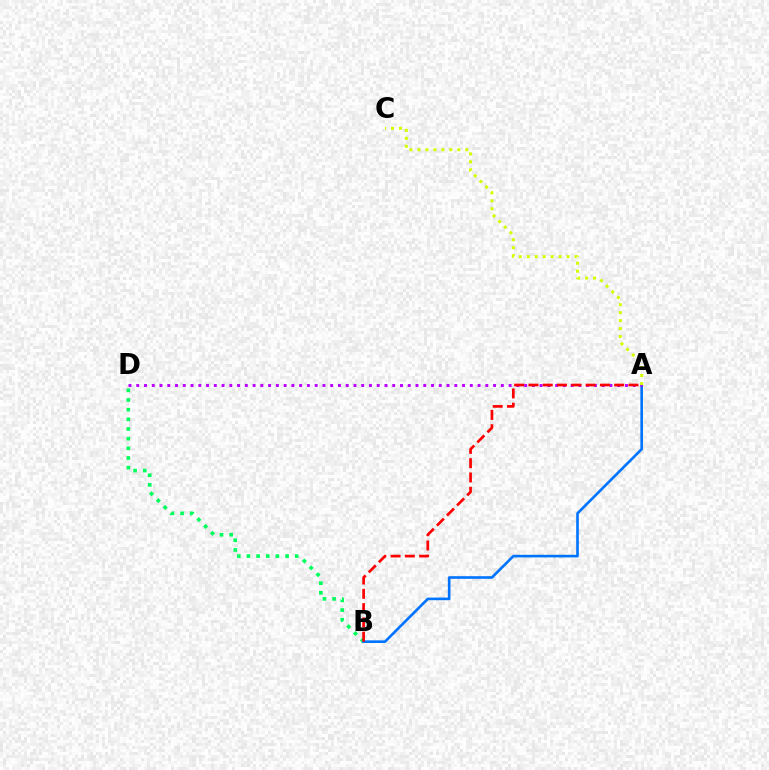{('B', 'D'): [{'color': '#00ff5c', 'line_style': 'dotted', 'thickness': 2.62}], ('A', 'B'): [{'color': '#0074ff', 'line_style': 'solid', 'thickness': 1.89}, {'color': '#ff0000', 'line_style': 'dashed', 'thickness': 1.94}], ('A', 'D'): [{'color': '#b900ff', 'line_style': 'dotted', 'thickness': 2.11}], ('A', 'C'): [{'color': '#d1ff00', 'line_style': 'dotted', 'thickness': 2.17}]}